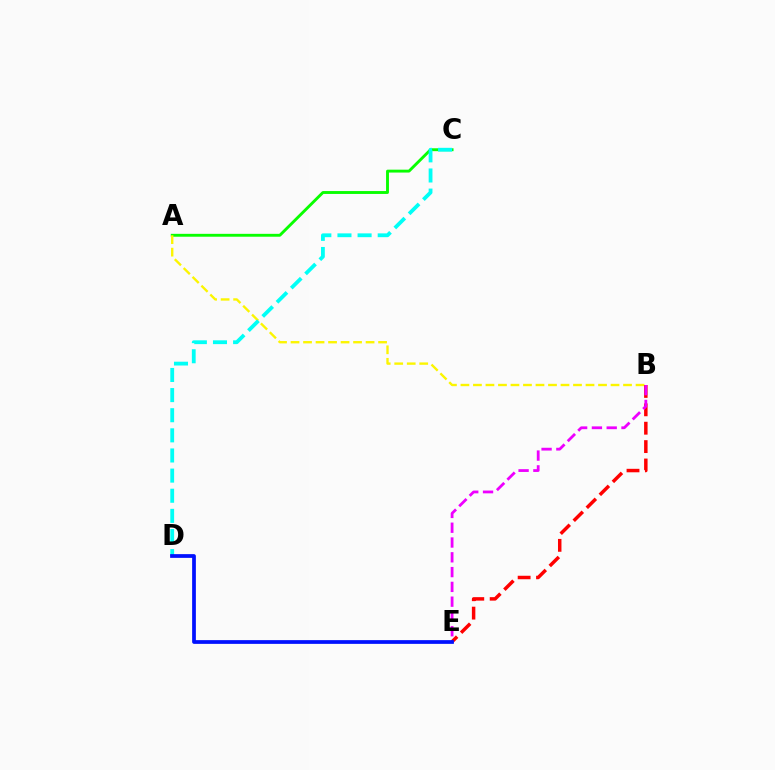{('A', 'C'): [{'color': '#08ff00', 'line_style': 'solid', 'thickness': 2.08}], ('A', 'B'): [{'color': '#fcf500', 'line_style': 'dashed', 'thickness': 1.7}], ('B', 'E'): [{'color': '#ff0000', 'line_style': 'dashed', 'thickness': 2.5}, {'color': '#ee00ff', 'line_style': 'dashed', 'thickness': 2.01}], ('C', 'D'): [{'color': '#00fff6', 'line_style': 'dashed', 'thickness': 2.73}], ('D', 'E'): [{'color': '#0010ff', 'line_style': 'solid', 'thickness': 2.69}]}